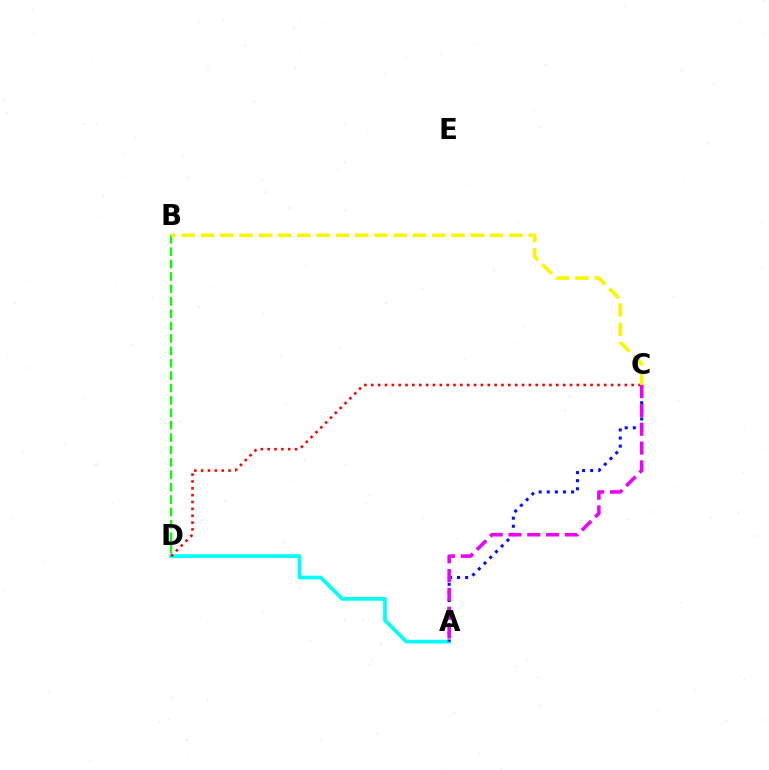{('A', 'D'): [{'color': '#00fff6', 'line_style': 'solid', 'thickness': 2.66}], ('A', 'C'): [{'color': '#0010ff', 'line_style': 'dotted', 'thickness': 2.2}, {'color': '#ee00ff', 'line_style': 'dashed', 'thickness': 2.56}], ('C', 'D'): [{'color': '#ff0000', 'line_style': 'dotted', 'thickness': 1.86}], ('B', 'D'): [{'color': '#08ff00', 'line_style': 'dashed', 'thickness': 1.68}], ('B', 'C'): [{'color': '#fcf500', 'line_style': 'dashed', 'thickness': 2.62}]}